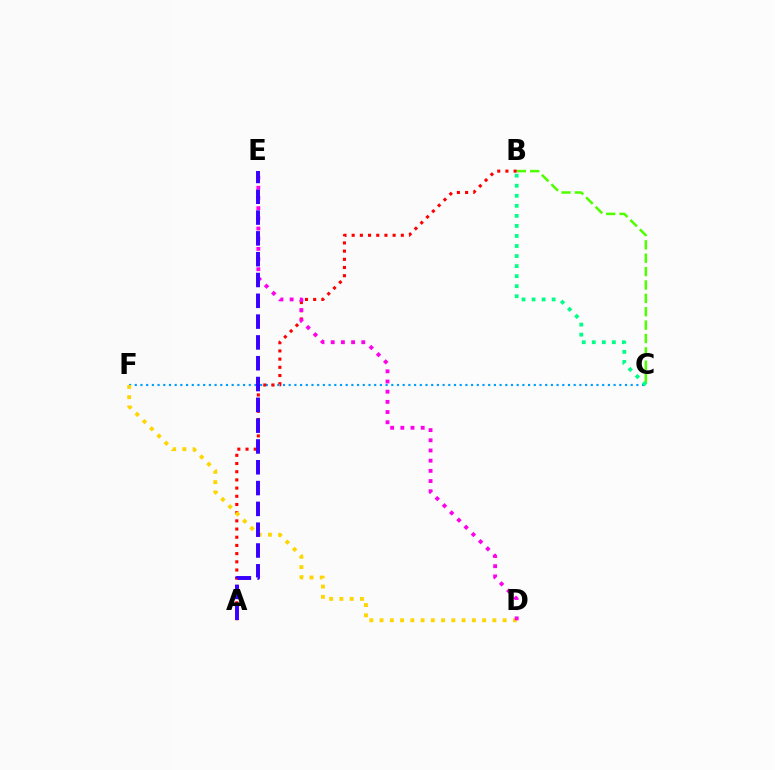{('C', 'F'): [{'color': '#009eff', 'line_style': 'dotted', 'thickness': 1.55}], ('B', 'C'): [{'color': '#4fff00', 'line_style': 'dashed', 'thickness': 1.82}, {'color': '#00ff86', 'line_style': 'dotted', 'thickness': 2.73}], ('A', 'B'): [{'color': '#ff0000', 'line_style': 'dotted', 'thickness': 2.23}], ('D', 'F'): [{'color': '#ffd500', 'line_style': 'dotted', 'thickness': 2.79}], ('D', 'E'): [{'color': '#ff00ed', 'line_style': 'dotted', 'thickness': 2.77}], ('A', 'E'): [{'color': '#3700ff', 'line_style': 'dashed', 'thickness': 2.83}]}